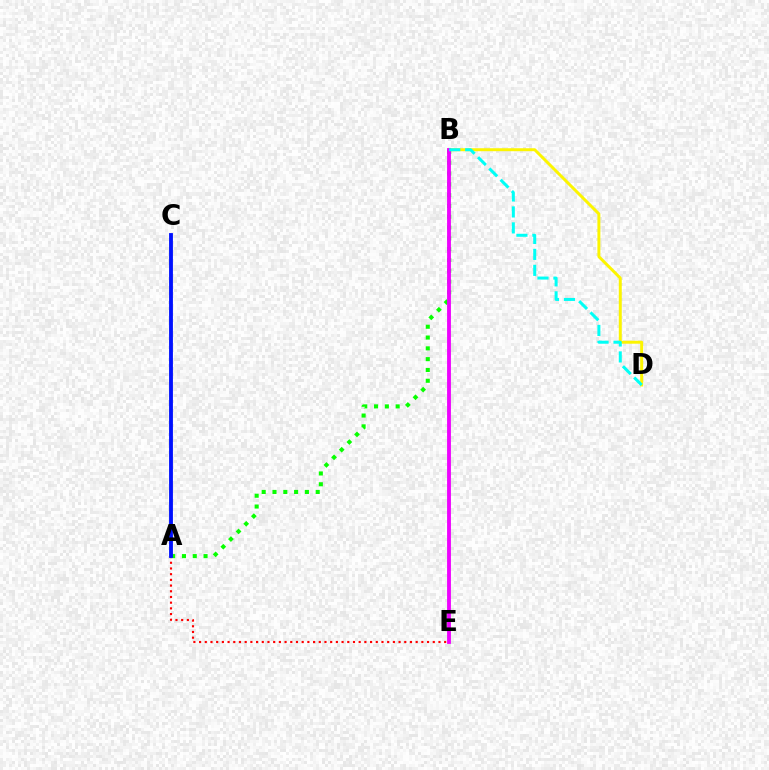{('B', 'D'): [{'color': '#fcf500', 'line_style': 'solid', 'thickness': 2.14}, {'color': '#00fff6', 'line_style': 'dashed', 'thickness': 2.17}], ('A', 'E'): [{'color': '#ff0000', 'line_style': 'dotted', 'thickness': 1.55}], ('A', 'B'): [{'color': '#08ff00', 'line_style': 'dotted', 'thickness': 2.94}], ('B', 'E'): [{'color': '#ee00ff', 'line_style': 'solid', 'thickness': 2.76}], ('A', 'C'): [{'color': '#0010ff', 'line_style': 'solid', 'thickness': 2.76}]}